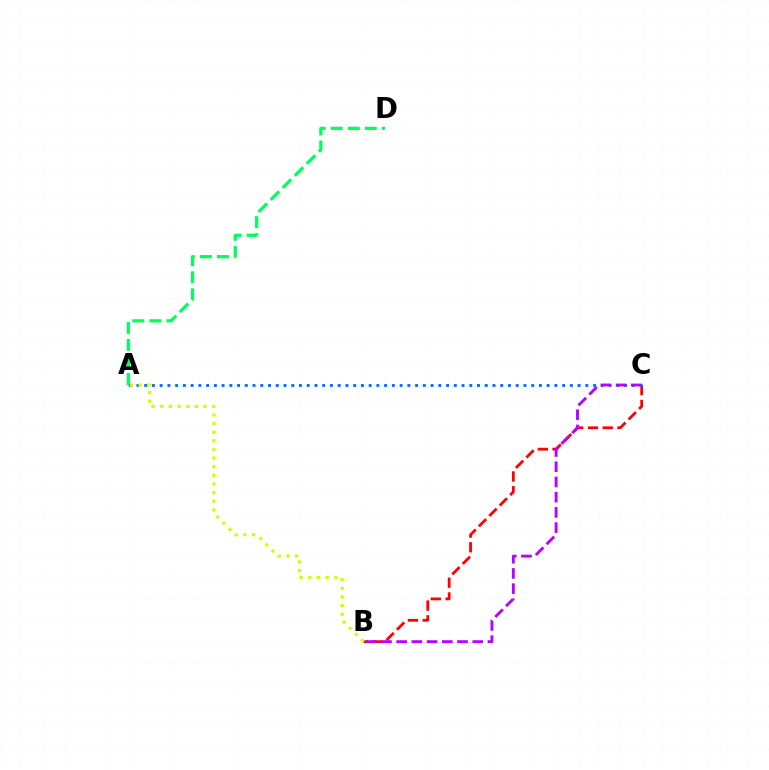{('B', 'C'): [{'color': '#ff0000', 'line_style': 'dashed', 'thickness': 2.0}, {'color': '#b900ff', 'line_style': 'dashed', 'thickness': 2.07}], ('A', 'D'): [{'color': '#00ff5c', 'line_style': 'dashed', 'thickness': 2.32}], ('A', 'C'): [{'color': '#0074ff', 'line_style': 'dotted', 'thickness': 2.1}], ('A', 'B'): [{'color': '#d1ff00', 'line_style': 'dotted', 'thickness': 2.35}]}